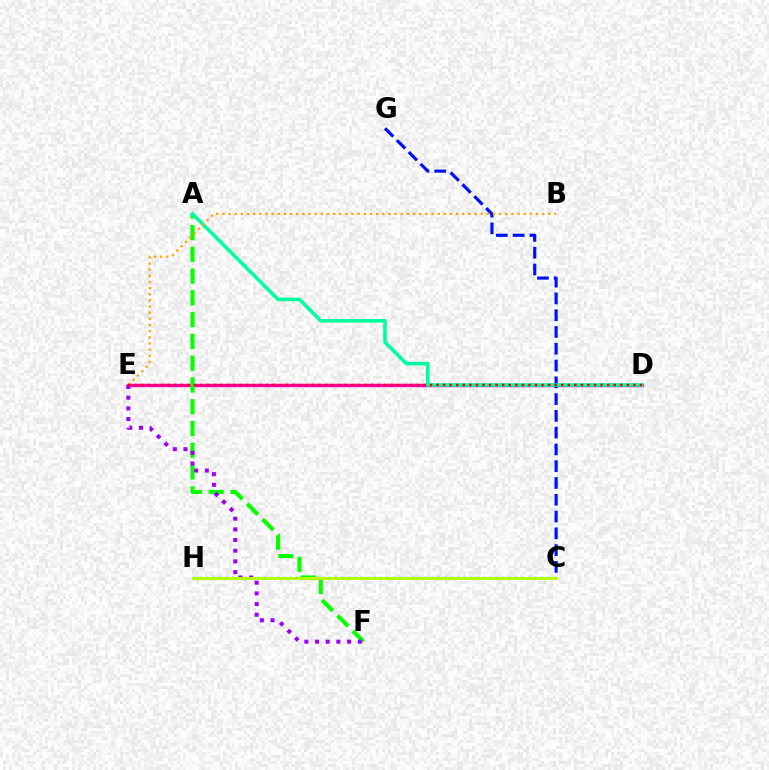{('C', 'H'): [{'color': '#00b5ff', 'line_style': 'dotted', 'thickness': 1.75}, {'color': '#b3ff00', 'line_style': 'solid', 'thickness': 2.09}], ('D', 'E'): [{'color': '#ff00bd', 'line_style': 'solid', 'thickness': 2.46}, {'color': '#ff0000', 'line_style': 'dotted', 'thickness': 1.78}], ('C', 'G'): [{'color': '#0010ff', 'line_style': 'dashed', 'thickness': 2.28}], ('A', 'F'): [{'color': '#08ff00', 'line_style': 'dashed', 'thickness': 2.96}], ('E', 'F'): [{'color': '#9b00ff', 'line_style': 'dotted', 'thickness': 2.9}], ('A', 'D'): [{'color': '#00ff9d', 'line_style': 'solid', 'thickness': 2.58}], ('B', 'E'): [{'color': '#ffa500', 'line_style': 'dotted', 'thickness': 1.67}]}